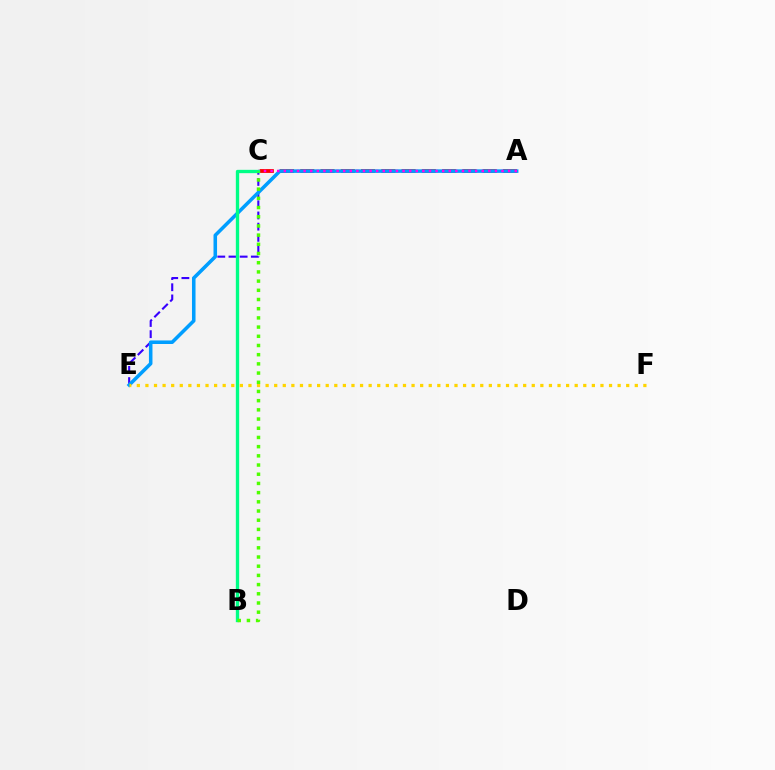{('C', 'E'): [{'color': '#3700ff', 'line_style': 'dashed', 'thickness': 1.52}], ('A', 'C'): [{'color': '#ff0000', 'line_style': 'dashed', 'thickness': 2.75}, {'color': '#ff00ed', 'line_style': 'dotted', 'thickness': 1.79}], ('A', 'E'): [{'color': '#009eff', 'line_style': 'solid', 'thickness': 2.55}], ('B', 'C'): [{'color': '#00ff86', 'line_style': 'solid', 'thickness': 2.4}, {'color': '#4fff00', 'line_style': 'dotted', 'thickness': 2.5}], ('E', 'F'): [{'color': '#ffd500', 'line_style': 'dotted', 'thickness': 2.33}]}